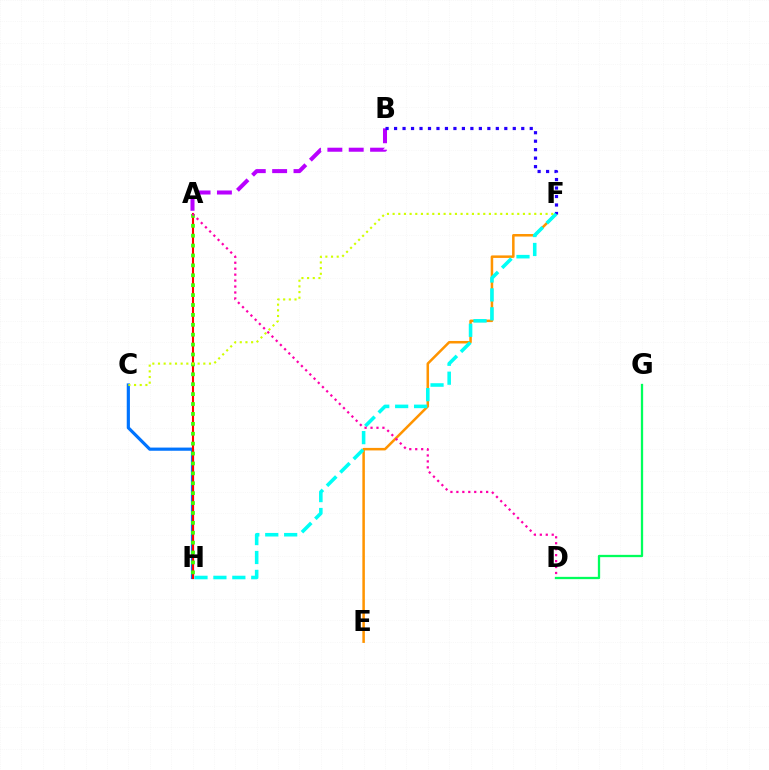{('E', 'F'): [{'color': '#ff9400', 'line_style': 'solid', 'thickness': 1.82}], ('C', 'H'): [{'color': '#0074ff', 'line_style': 'solid', 'thickness': 2.28}], ('A', 'B'): [{'color': '#b900ff', 'line_style': 'dashed', 'thickness': 2.9}], ('A', 'H'): [{'color': '#ff0000', 'line_style': 'solid', 'thickness': 1.53}, {'color': '#3dff00', 'line_style': 'dotted', 'thickness': 2.69}], ('B', 'F'): [{'color': '#2500ff', 'line_style': 'dotted', 'thickness': 2.3}], ('F', 'H'): [{'color': '#00fff6', 'line_style': 'dashed', 'thickness': 2.57}], ('D', 'G'): [{'color': '#00ff5c', 'line_style': 'solid', 'thickness': 1.65}], ('C', 'F'): [{'color': '#d1ff00', 'line_style': 'dotted', 'thickness': 1.54}], ('A', 'D'): [{'color': '#ff00ac', 'line_style': 'dotted', 'thickness': 1.62}]}